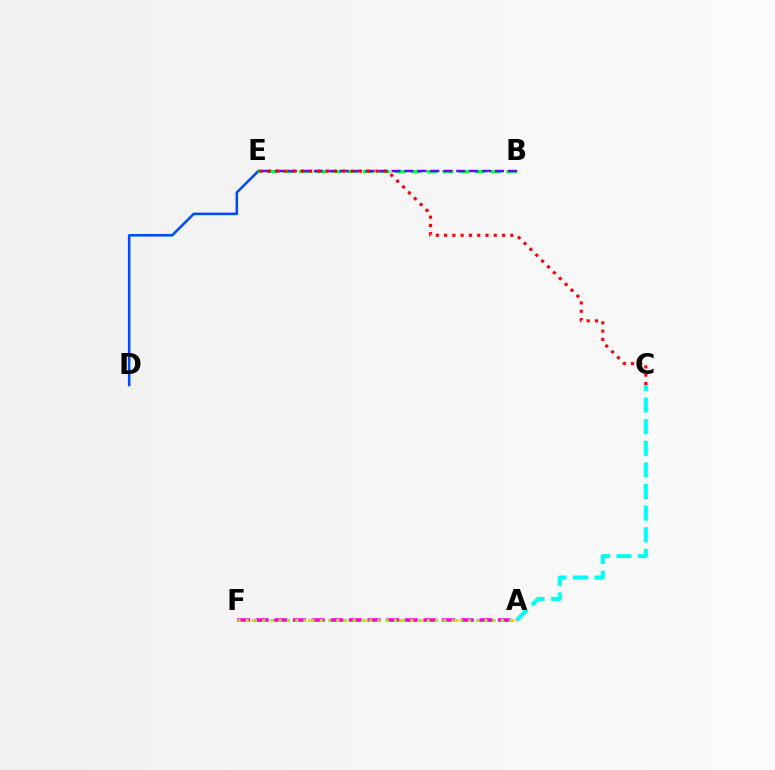{('A', 'F'): [{'color': '#ffbd00', 'line_style': 'dotted', 'thickness': 1.91}, {'color': '#ff00cf', 'line_style': 'dashed', 'thickness': 2.53}, {'color': '#84ff00', 'line_style': 'dotted', 'thickness': 2.24}], ('A', 'C'): [{'color': '#00fff6', 'line_style': 'dashed', 'thickness': 2.94}], ('D', 'E'): [{'color': '#004bff', 'line_style': 'solid', 'thickness': 1.84}], ('B', 'E'): [{'color': '#00ff39', 'line_style': 'dashed', 'thickness': 2.17}, {'color': '#7200ff', 'line_style': 'dashed', 'thickness': 1.76}], ('C', 'E'): [{'color': '#ff0000', 'line_style': 'dotted', 'thickness': 2.25}]}